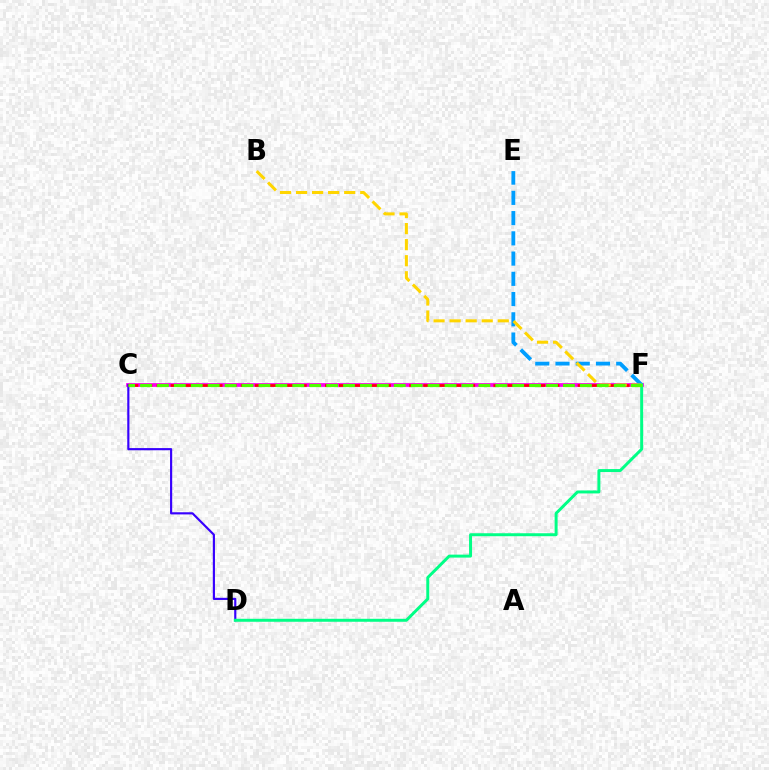{('C', 'F'): [{'color': '#ff00ed', 'line_style': 'solid', 'thickness': 2.7}, {'color': '#ff0000', 'line_style': 'dashed', 'thickness': 1.91}, {'color': '#4fff00', 'line_style': 'dashed', 'thickness': 2.3}], ('E', 'F'): [{'color': '#009eff', 'line_style': 'dashed', 'thickness': 2.75}], ('C', 'D'): [{'color': '#3700ff', 'line_style': 'solid', 'thickness': 1.55}], ('B', 'F'): [{'color': '#ffd500', 'line_style': 'dashed', 'thickness': 2.18}], ('D', 'F'): [{'color': '#00ff86', 'line_style': 'solid', 'thickness': 2.14}]}